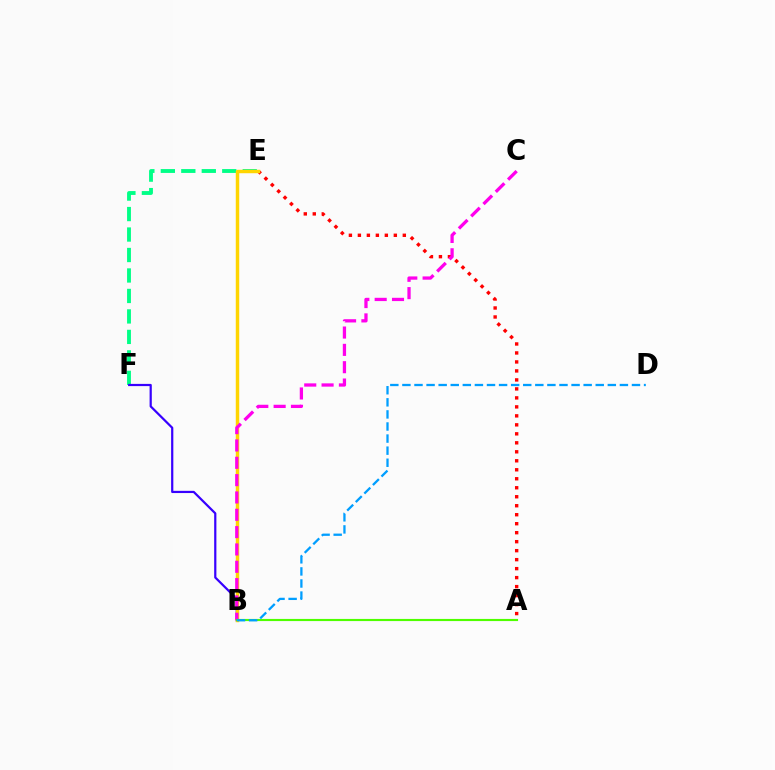{('E', 'F'): [{'color': '#00ff86', 'line_style': 'dashed', 'thickness': 2.78}], ('B', 'F'): [{'color': '#3700ff', 'line_style': 'solid', 'thickness': 1.59}], ('A', 'E'): [{'color': '#ff0000', 'line_style': 'dotted', 'thickness': 2.44}], ('B', 'E'): [{'color': '#ffd500', 'line_style': 'solid', 'thickness': 2.49}], ('B', 'C'): [{'color': '#ff00ed', 'line_style': 'dashed', 'thickness': 2.35}], ('A', 'B'): [{'color': '#4fff00', 'line_style': 'solid', 'thickness': 1.55}], ('B', 'D'): [{'color': '#009eff', 'line_style': 'dashed', 'thickness': 1.64}]}